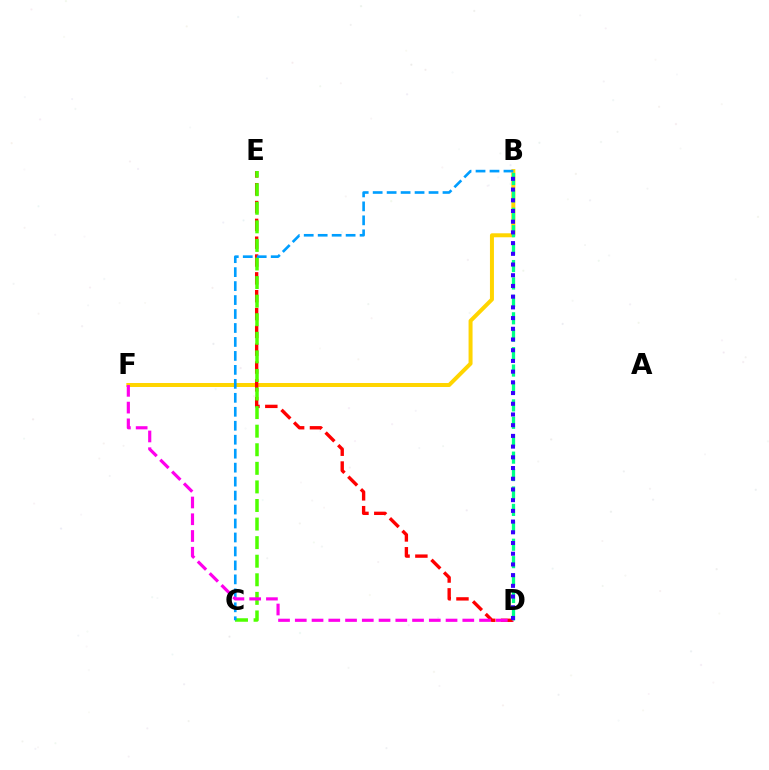{('B', 'F'): [{'color': '#ffd500', 'line_style': 'solid', 'thickness': 2.87}], ('D', 'E'): [{'color': '#ff0000', 'line_style': 'dashed', 'thickness': 2.42}], ('B', 'D'): [{'color': '#00ff86', 'line_style': 'dashed', 'thickness': 2.37}, {'color': '#3700ff', 'line_style': 'dotted', 'thickness': 2.91}], ('C', 'E'): [{'color': '#4fff00', 'line_style': 'dashed', 'thickness': 2.52}], ('B', 'C'): [{'color': '#009eff', 'line_style': 'dashed', 'thickness': 1.9}], ('D', 'F'): [{'color': '#ff00ed', 'line_style': 'dashed', 'thickness': 2.28}]}